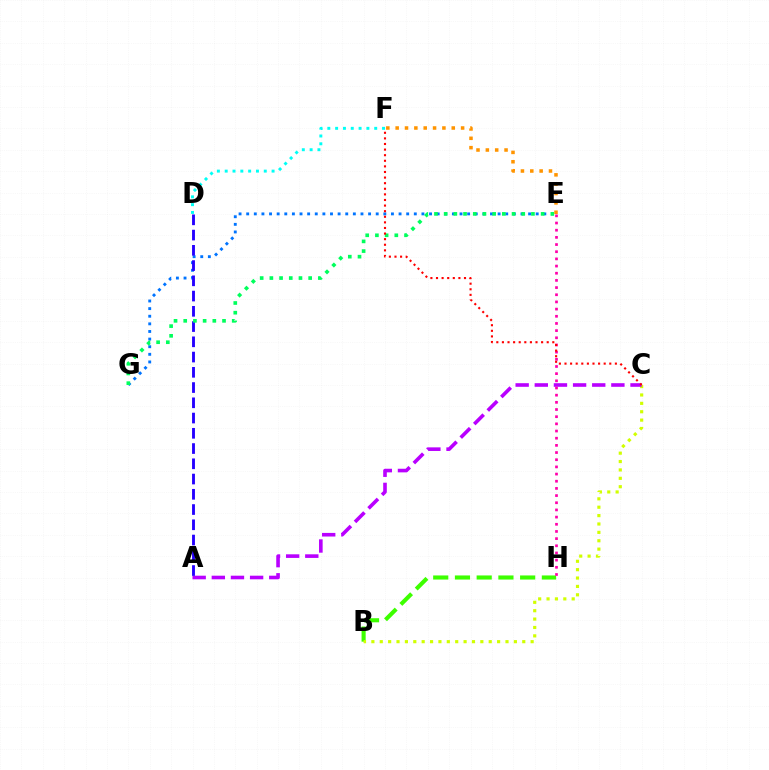{('B', 'H'): [{'color': '#3dff00', 'line_style': 'dashed', 'thickness': 2.95}], ('B', 'C'): [{'color': '#d1ff00', 'line_style': 'dotted', 'thickness': 2.28}], ('E', 'G'): [{'color': '#0074ff', 'line_style': 'dotted', 'thickness': 2.07}, {'color': '#00ff5c', 'line_style': 'dotted', 'thickness': 2.64}], ('A', 'C'): [{'color': '#b900ff', 'line_style': 'dashed', 'thickness': 2.6}], ('E', 'H'): [{'color': '#ff00ac', 'line_style': 'dotted', 'thickness': 1.95}], ('D', 'F'): [{'color': '#00fff6', 'line_style': 'dotted', 'thickness': 2.12}], ('A', 'D'): [{'color': '#2500ff', 'line_style': 'dashed', 'thickness': 2.07}], ('E', 'F'): [{'color': '#ff9400', 'line_style': 'dotted', 'thickness': 2.54}], ('C', 'F'): [{'color': '#ff0000', 'line_style': 'dotted', 'thickness': 1.52}]}